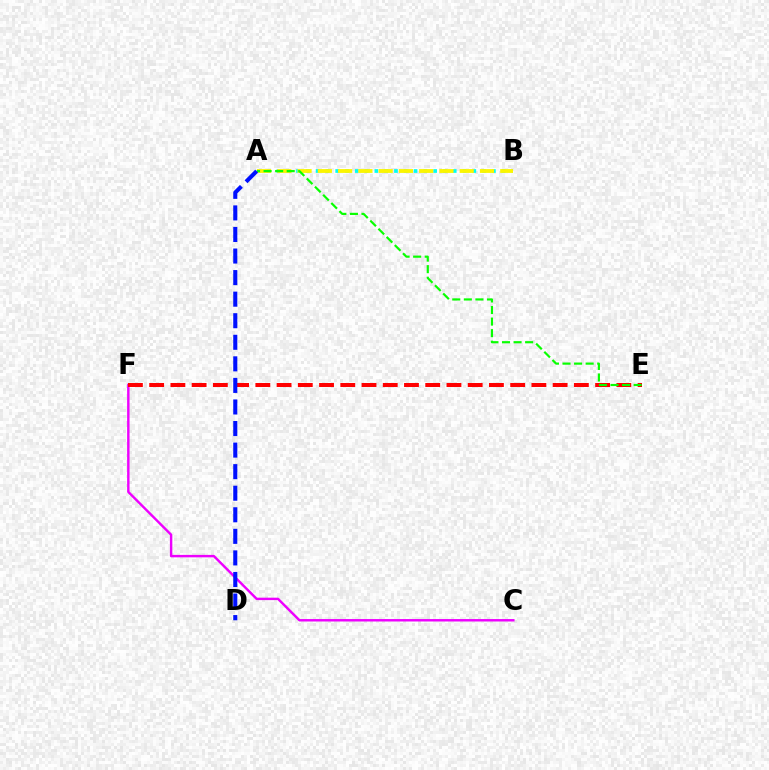{('A', 'B'): [{'color': '#00fff6', 'line_style': 'dotted', 'thickness': 2.66}, {'color': '#fcf500', 'line_style': 'dashed', 'thickness': 2.75}], ('C', 'F'): [{'color': '#ee00ff', 'line_style': 'solid', 'thickness': 1.75}], ('E', 'F'): [{'color': '#ff0000', 'line_style': 'dashed', 'thickness': 2.88}], ('A', 'E'): [{'color': '#08ff00', 'line_style': 'dashed', 'thickness': 1.57}], ('A', 'D'): [{'color': '#0010ff', 'line_style': 'dashed', 'thickness': 2.93}]}